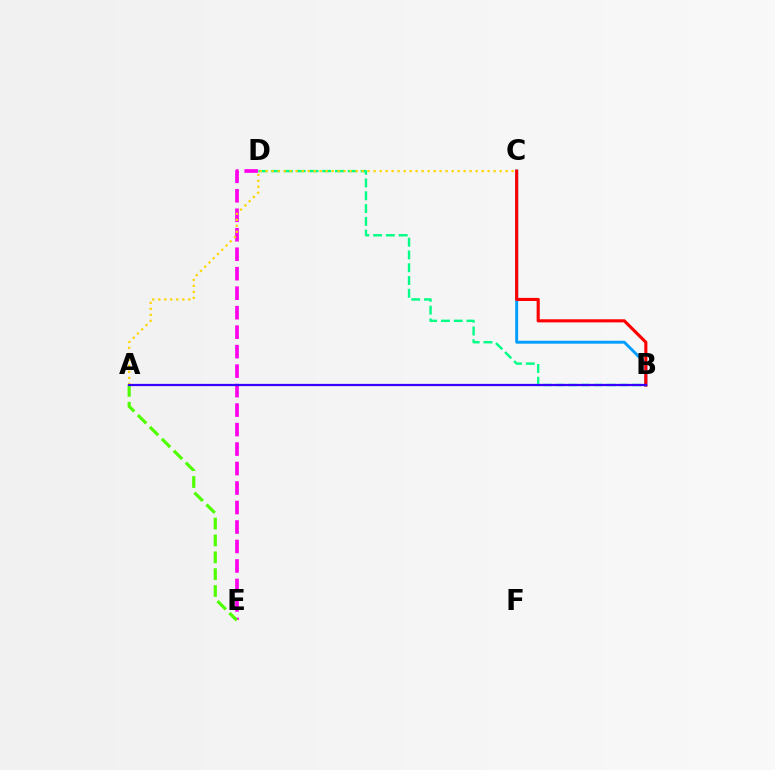{('D', 'E'): [{'color': '#ff00ed', 'line_style': 'dashed', 'thickness': 2.65}], ('B', 'D'): [{'color': '#00ff86', 'line_style': 'dashed', 'thickness': 1.74}], ('B', 'C'): [{'color': '#009eff', 'line_style': 'solid', 'thickness': 2.1}, {'color': '#ff0000', 'line_style': 'solid', 'thickness': 2.24}], ('A', 'C'): [{'color': '#ffd500', 'line_style': 'dotted', 'thickness': 1.63}], ('A', 'E'): [{'color': '#4fff00', 'line_style': 'dashed', 'thickness': 2.29}], ('A', 'B'): [{'color': '#3700ff', 'line_style': 'solid', 'thickness': 1.62}]}